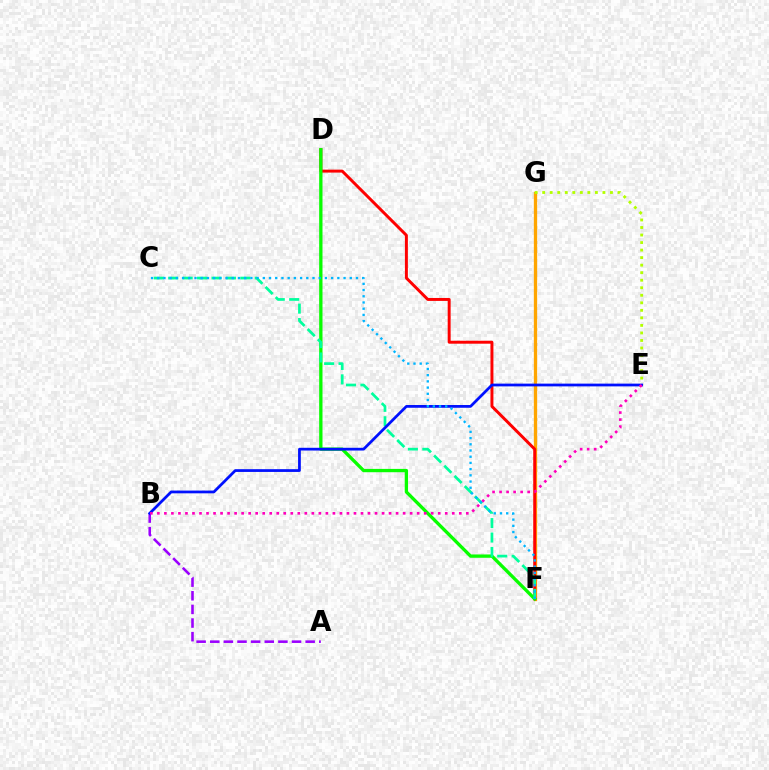{('A', 'B'): [{'color': '#9b00ff', 'line_style': 'dashed', 'thickness': 1.85}], ('F', 'G'): [{'color': '#ffa500', 'line_style': 'solid', 'thickness': 2.38}], ('D', 'F'): [{'color': '#ff0000', 'line_style': 'solid', 'thickness': 2.12}, {'color': '#08ff00', 'line_style': 'solid', 'thickness': 2.39}], ('C', 'F'): [{'color': '#00ff9d', 'line_style': 'dashed', 'thickness': 1.96}, {'color': '#00b5ff', 'line_style': 'dotted', 'thickness': 1.69}], ('E', 'G'): [{'color': '#b3ff00', 'line_style': 'dotted', 'thickness': 2.05}], ('B', 'E'): [{'color': '#0010ff', 'line_style': 'solid', 'thickness': 1.99}, {'color': '#ff00bd', 'line_style': 'dotted', 'thickness': 1.91}]}